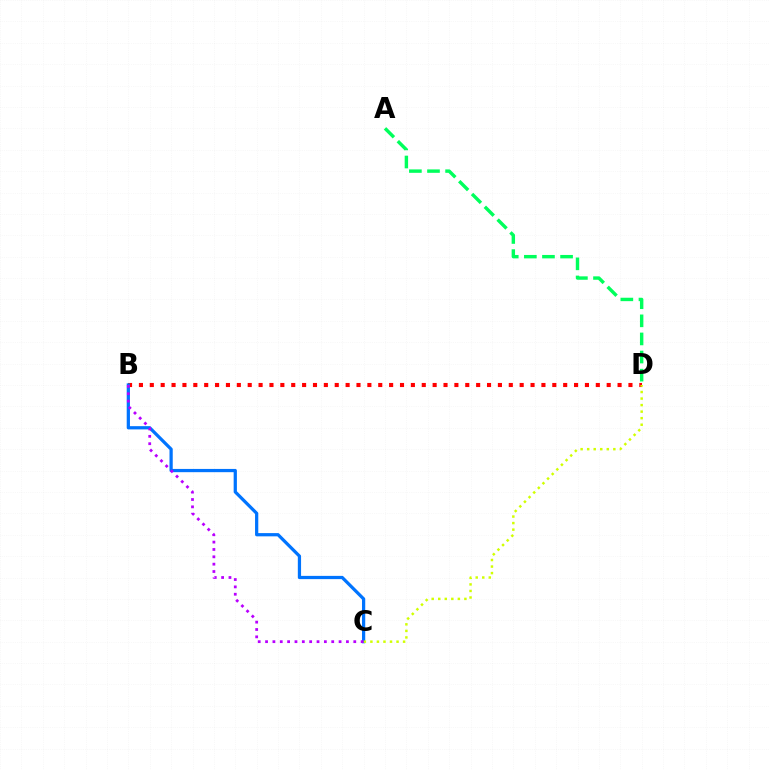{('B', 'D'): [{'color': '#ff0000', 'line_style': 'dotted', 'thickness': 2.96}], ('B', 'C'): [{'color': '#0074ff', 'line_style': 'solid', 'thickness': 2.33}, {'color': '#b900ff', 'line_style': 'dotted', 'thickness': 2.0}], ('C', 'D'): [{'color': '#d1ff00', 'line_style': 'dotted', 'thickness': 1.78}], ('A', 'D'): [{'color': '#00ff5c', 'line_style': 'dashed', 'thickness': 2.46}]}